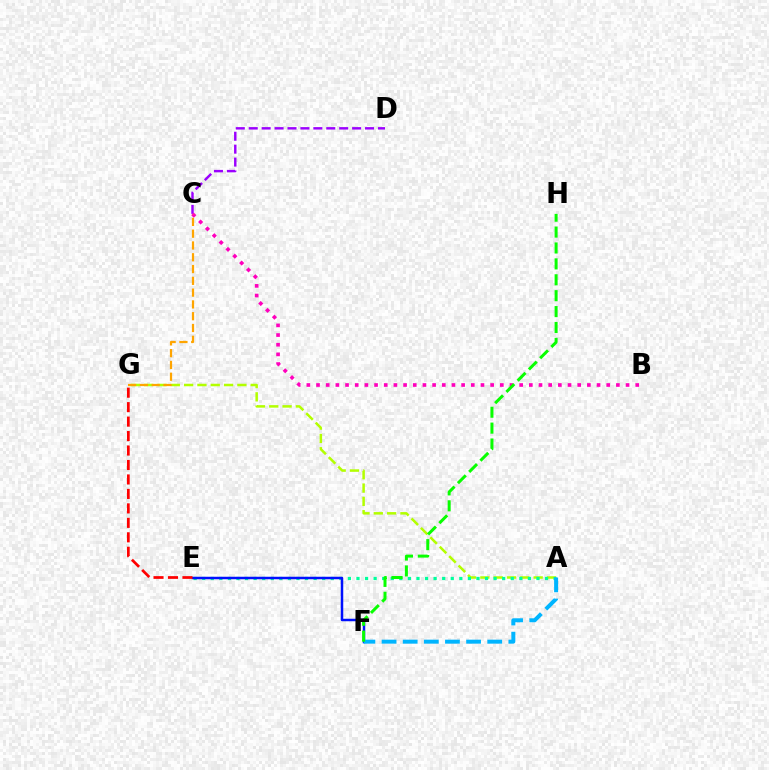{('A', 'G'): [{'color': '#b3ff00', 'line_style': 'dashed', 'thickness': 1.81}], ('A', 'E'): [{'color': '#00ff9d', 'line_style': 'dotted', 'thickness': 2.33}], ('E', 'F'): [{'color': '#0010ff', 'line_style': 'solid', 'thickness': 1.79}], ('C', 'D'): [{'color': '#9b00ff', 'line_style': 'dashed', 'thickness': 1.76}], ('B', 'C'): [{'color': '#ff00bd', 'line_style': 'dotted', 'thickness': 2.63}], ('A', 'F'): [{'color': '#00b5ff', 'line_style': 'dashed', 'thickness': 2.87}], ('C', 'G'): [{'color': '#ffa500', 'line_style': 'dashed', 'thickness': 1.6}], ('F', 'H'): [{'color': '#08ff00', 'line_style': 'dashed', 'thickness': 2.16}], ('E', 'G'): [{'color': '#ff0000', 'line_style': 'dashed', 'thickness': 1.96}]}